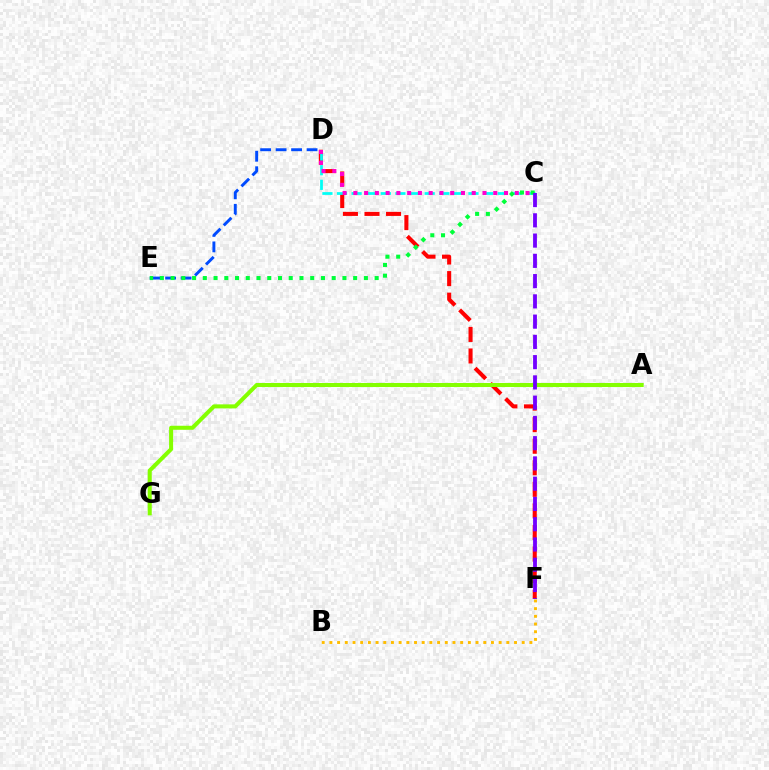{('D', 'F'): [{'color': '#ff0000', 'line_style': 'dashed', 'thickness': 2.93}], ('C', 'D'): [{'color': '#00fff6', 'line_style': 'dashed', 'thickness': 1.98}, {'color': '#ff00cf', 'line_style': 'dotted', 'thickness': 2.92}], ('D', 'E'): [{'color': '#004bff', 'line_style': 'dashed', 'thickness': 2.1}], ('A', 'G'): [{'color': '#84ff00', 'line_style': 'solid', 'thickness': 2.91}], ('C', 'E'): [{'color': '#00ff39', 'line_style': 'dotted', 'thickness': 2.92}], ('C', 'F'): [{'color': '#7200ff', 'line_style': 'dashed', 'thickness': 2.75}], ('B', 'F'): [{'color': '#ffbd00', 'line_style': 'dotted', 'thickness': 2.09}]}